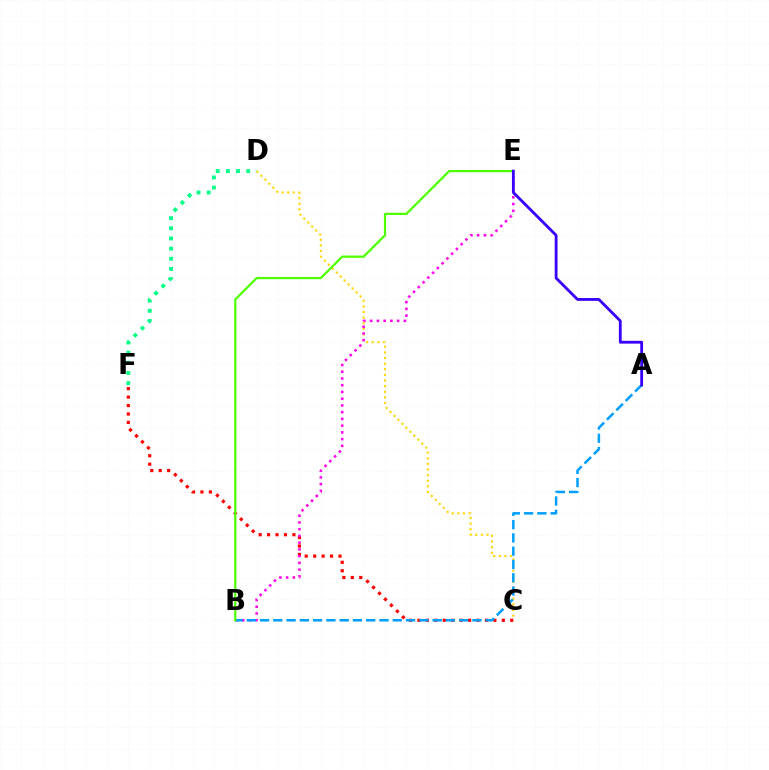{('D', 'F'): [{'color': '#00ff86', 'line_style': 'dotted', 'thickness': 2.76}], ('C', 'D'): [{'color': '#ffd500', 'line_style': 'dotted', 'thickness': 1.53}], ('C', 'F'): [{'color': '#ff0000', 'line_style': 'dotted', 'thickness': 2.29}], ('B', 'E'): [{'color': '#ff00ed', 'line_style': 'dotted', 'thickness': 1.83}, {'color': '#4fff00', 'line_style': 'solid', 'thickness': 1.62}], ('A', 'B'): [{'color': '#009eff', 'line_style': 'dashed', 'thickness': 1.8}], ('A', 'E'): [{'color': '#3700ff', 'line_style': 'solid', 'thickness': 2.02}]}